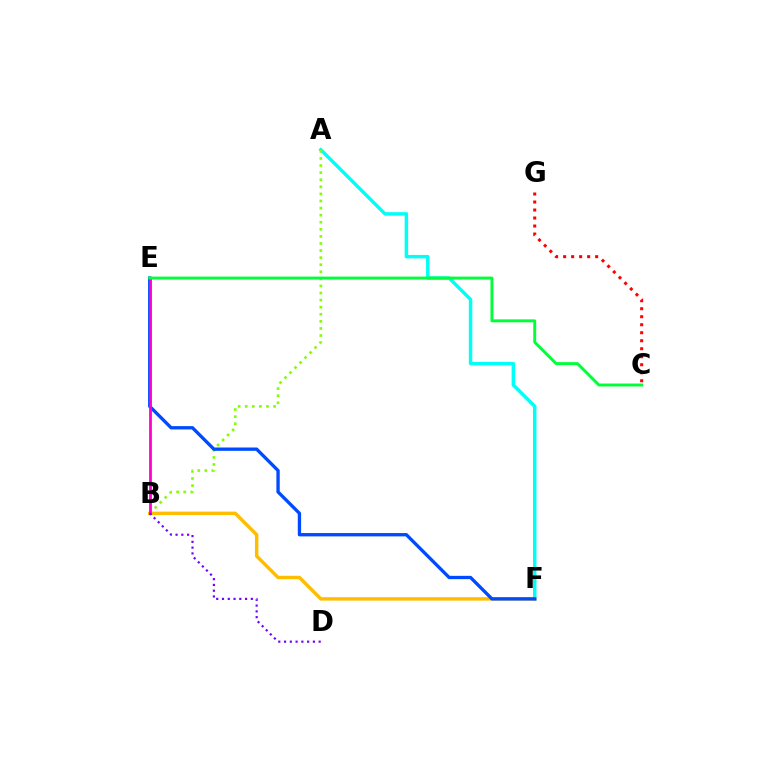{('A', 'F'): [{'color': '#00fff6', 'line_style': 'solid', 'thickness': 2.5}], ('A', 'B'): [{'color': '#84ff00', 'line_style': 'dotted', 'thickness': 1.92}], ('C', 'G'): [{'color': '#ff0000', 'line_style': 'dotted', 'thickness': 2.17}], ('B', 'F'): [{'color': '#ffbd00', 'line_style': 'solid', 'thickness': 2.47}], ('E', 'F'): [{'color': '#004bff', 'line_style': 'solid', 'thickness': 2.39}], ('B', 'E'): [{'color': '#ff00cf', 'line_style': 'solid', 'thickness': 2.01}], ('B', 'D'): [{'color': '#7200ff', 'line_style': 'dotted', 'thickness': 1.57}], ('C', 'E'): [{'color': '#00ff39', 'line_style': 'solid', 'thickness': 2.11}]}